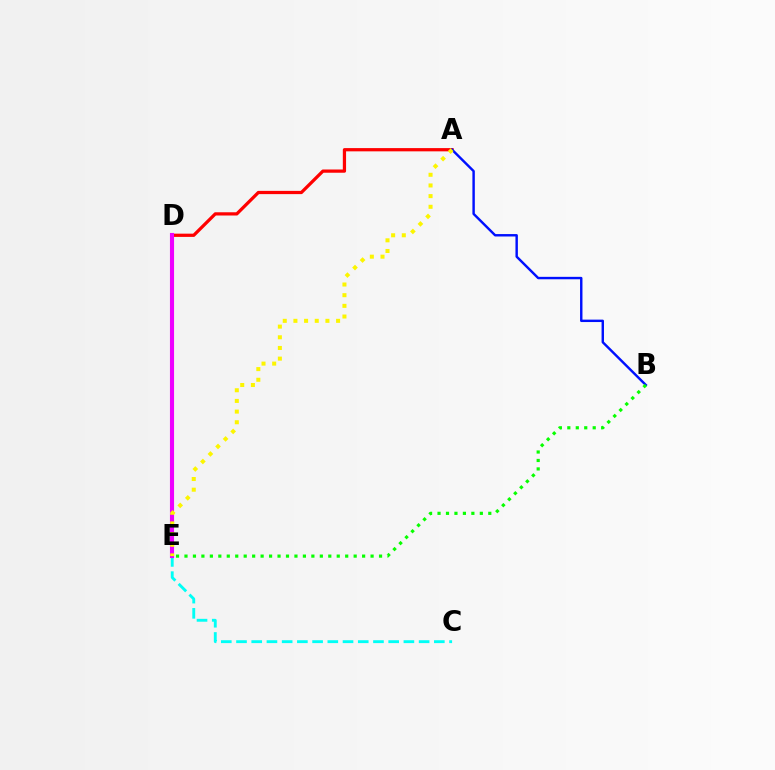{('A', 'D'): [{'color': '#ff0000', 'line_style': 'solid', 'thickness': 2.33}], ('C', 'E'): [{'color': '#00fff6', 'line_style': 'dashed', 'thickness': 2.07}], ('A', 'B'): [{'color': '#0010ff', 'line_style': 'solid', 'thickness': 1.75}], ('D', 'E'): [{'color': '#ee00ff', 'line_style': 'solid', 'thickness': 2.95}], ('A', 'E'): [{'color': '#fcf500', 'line_style': 'dotted', 'thickness': 2.9}], ('B', 'E'): [{'color': '#08ff00', 'line_style': 'dotted', 'thickness': 2.3}]}